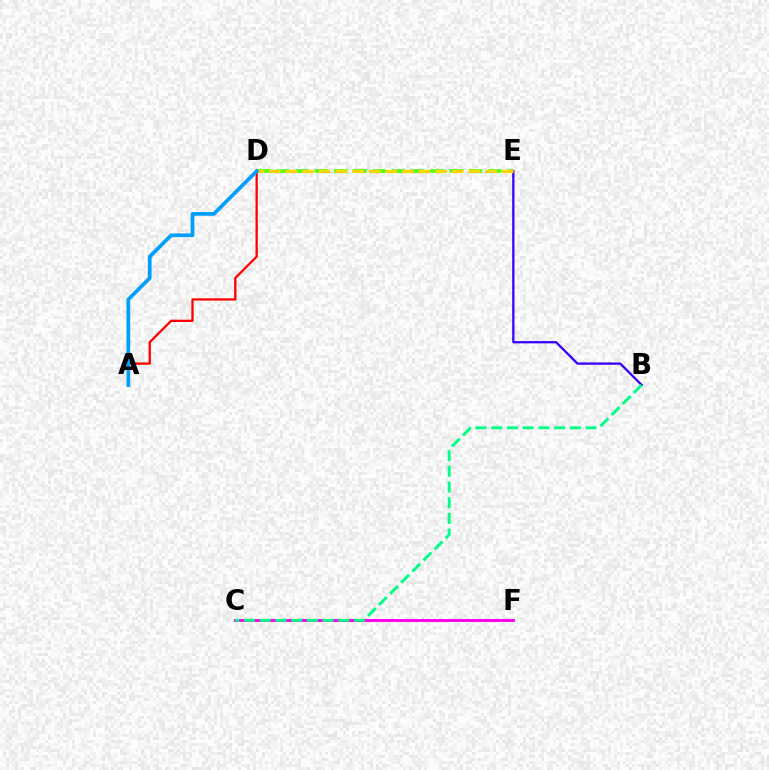{('B', 'E'): [{'color': '#3700ff', 'line_style': 'solid', 'thickness': 1.65}], ('D', 'E'): [{'color': '#4fff00', 'line_style': 'dashed', 'thickness': 2.62}, {'color': '#ffd500', 'line_style': 'dashed', 'thickness': 2.26}], ('C', 'F'): [{'color': '#ff00ed', 'line_style': 'solid', 'thickness': 2.11}], ('A', 'D'): [{'color': '#ff0000', 'line_style': 'solid', 'thickness': 1.65}, {'color': '#009eff', 'line_style': 'solid', 'thickness': 2.68}], ('B', 'C'): [{'color': '#00ff86', 'line_style': 'dashed', 'thickness': 2.13}]}